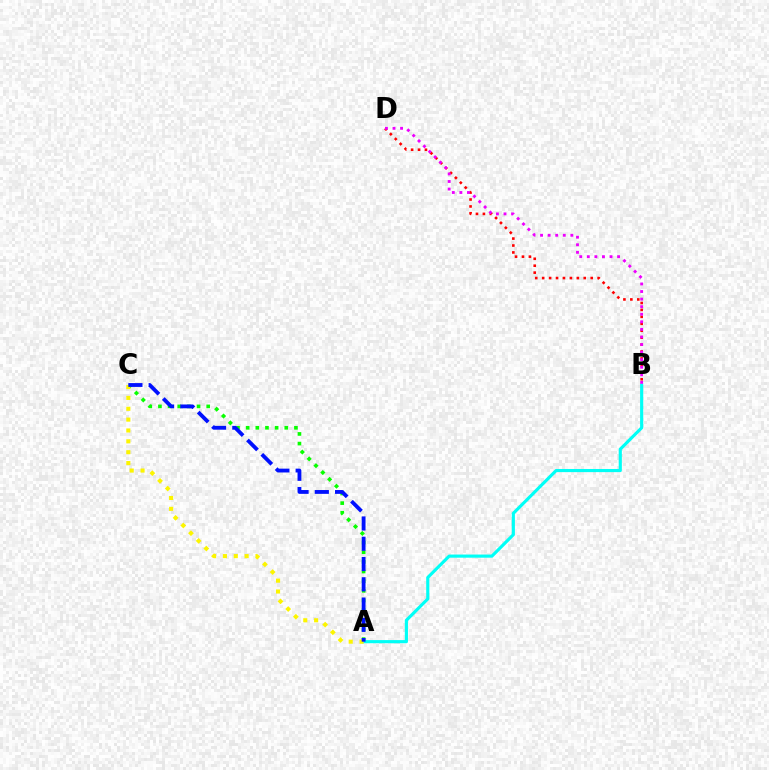{('A', 'C'): [{'color': '#08ff00', 'line_style': 'dotted', 'thickness': 2.62}, {'color': '#fcf500', 'line_style': 'dotted', 'thickness': 2.95}, {'color': '#0010ff', 'line_style': 'dashed', 'thickness': 2.75}], ('B', 'D'): [{'color': '#ff0000', 'line_style': 'dotted', 'thickness': 1.88}, {'color': '#ee00ff', 'line_style': 'dotted', 'thickness': 2.06}], ('A', 'B'): [{'color': '#00fff6', 'line_style': 'solid', 'thickness': 2.26}]}